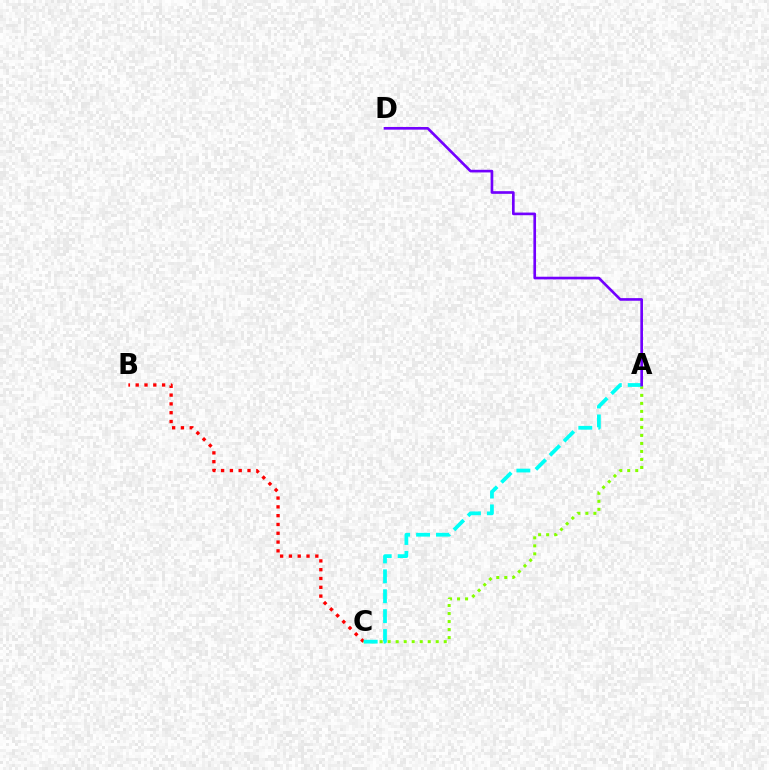{('B', 'C'): [{'color': '#ff0000', 'line_style': 'dotted', 'thickness': 2.39}], ('A', 'C'): [{'color': '#84ff00', 'line_style': 'dotted', 'thickness': 2.18}, {'color': '#00fff6', 'line_style': 'dashed', 'thickness': 2.71}], ('A', 'D'): [{'color': '#7200ff', 'line_style': 'solid', 'thickness': 1.91}]}